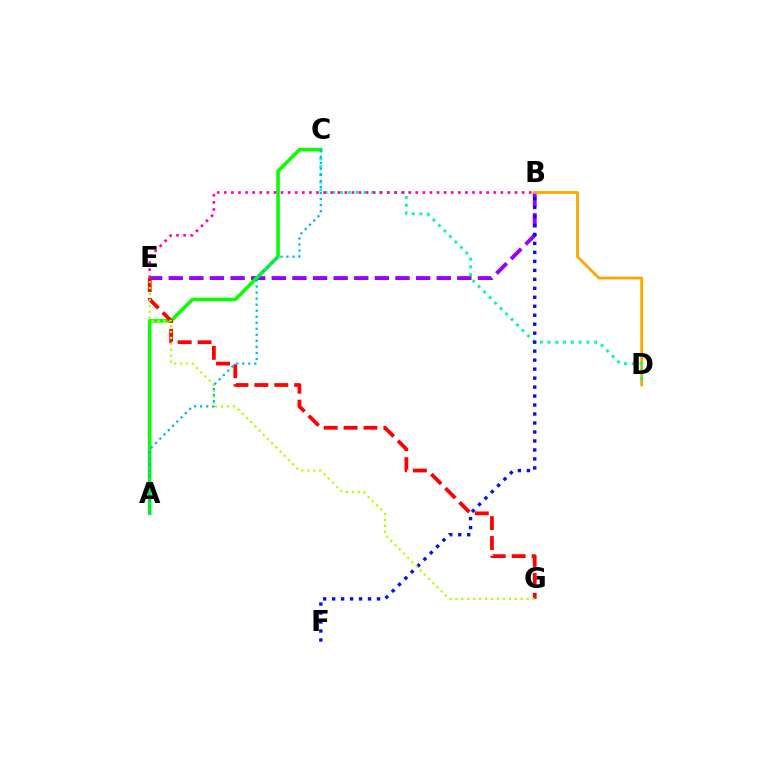{('B', 'E'): [{'color': '#9b00ff', 'line_style': 'dashed', 'thickness': 2.8}, {'color': '#ff00bd', 'line_style': 'dotted', 'thickness': 1.93}], ('A', 'C'): [{'color': '#08ff00', 'line_style': 'solid', 'thickness': 2.57}, {'color': '#00b5ff', 'line_style': 'dotted', 'thickness': 1.64}], ('E', 'G'): [{'color': '#ff0000', 'line_style': 'dashed', 'thickness': 2.7}, {'color': '#b3ff00', 'line_style': 'dotted', 'thickness': 1.61}], ('B', 'D'): [{'color': '#ffa500', 'line_style': 'solid', 'thickness': 2.01}], ('C', 'D'): [{'color': '#00ff9d', 'line_style': 'dotted', 'thickness': 2.11}], ('B', 'F'): [{'color': '#0010ff', 'line_style': 'dotted', 'thickness': 2.44}]}